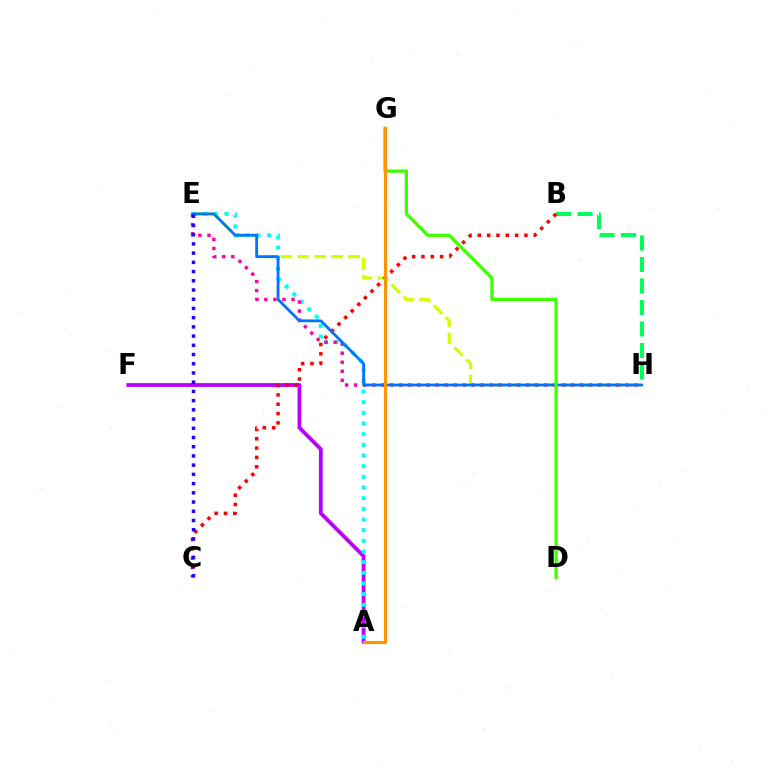{('E', 'H'): [{'color': '#d1ff00', 'line_style': 'dashed', 'thickness': 2.29}, {'color': '#ff00ac', 'line_style': 'dotted', 'thickness': 2.46}, {'color': '#0074ff', 'line_style': 'solid', 'thickness': 2.01}], ('B', 'H'): [{'color': '#00ff5c', 'line_style': 'dashed', 'thickness': 2.92}], ('A', 'F'): [{'color': '#b900ff', 'line_style': 'solid', 'thickness': 2.72}], ('A', 'E'): [{'color': '#00fff6', 'line_style': 'dotted', 'thickness': 2.9}], ('B', 'C'): [{'color': '#ff0000', 'line_style': 'dotted', 'thickness': 2.53}], ('D', 'G'): [{'color': '#3dff00', 'line_style': 'solid', 'thickness': 2.34}], ('A', 'G'): [{'color': '#ff9400', 'line_style': 'solid', 'thickness': 2.25}], ('C', 'E'): [{'color': '#2500ff', 'line_style': 'dotted', 'thickness': 2.5}]}